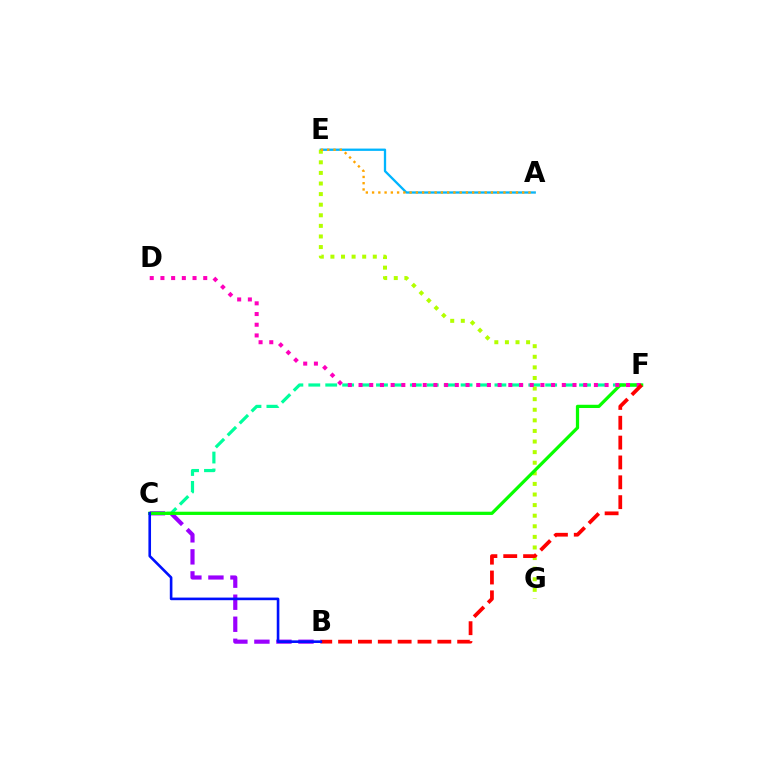{('C', 'F'): [{'color': '#00ff9d', 'line_style': 'dashed', 'thickness': 2.3}, {'color': '#08ff00', 'line_style': 'solid', 'thickness': 2.33}], ('B', 'C'): [{'color': '#9b00ff', 'line_style': 'dashed', 'thickness': 2.99}, {'color': '#0010ff', 'line_style': 'solid', 'thickness': 1.88}], ('A', 'E'): [{'color': '#00b5ff', 'line_style': 'solid', 'thickness': 1.66}, {'color': '#ffa500', 'line_style': 'dotted', 'thickness': 1.7}], ('E', 'G'): [{'color': '#b3ff00', 'line_style': 'dotted', 'thickness': 2.88}], ('D', 'F'): [{'color': '#ff00bd', 'line_style': 'dotted', 'thickness': 2.91}], ('B', 'F'): [{'color': '#ff0000', 'line_style': 'dashed', 'thickness': 2.7}]}